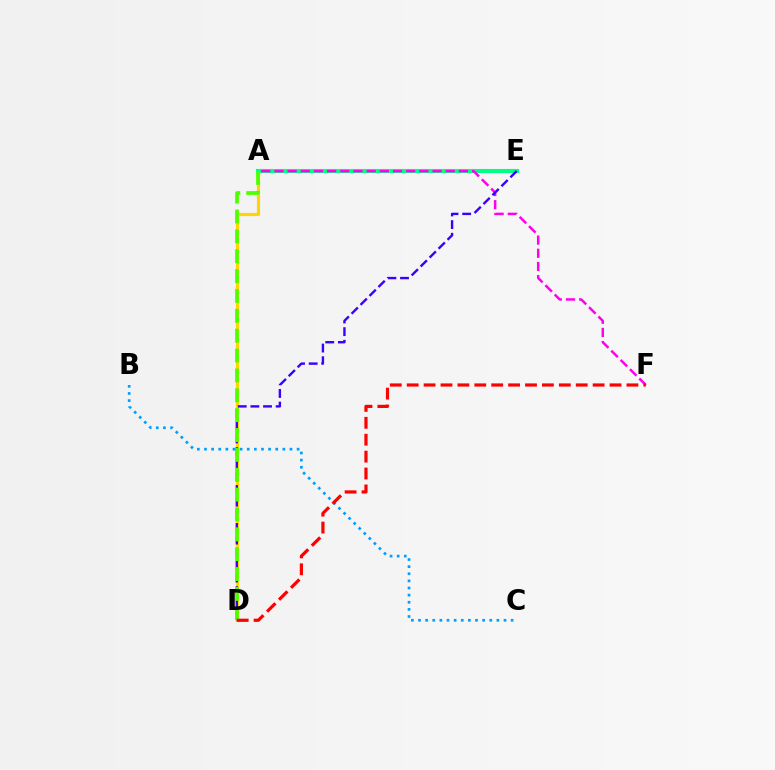{('A', 'D'): [{'color': '#ffd500', 'line_style': 'solid', 'thickness': 2.27}, {'color': '#4fff00', 'line_style': 'dashed', 'thickness': 2.7}], ('A', 'E'): [{'color': '#00ff86', 'line_style': 'solid', 'thickness': 2.94}], ('A', 'F'): [{'color': '#ff00ed', 'line_style': 'dashed', 'thickness': 1.79}], ('D', 'E'): [{'color': '#3700ff', 'line_style': 'dashed', 'thickness': 1.72}], ('B', 'C'): [{'color': '#009eff', 'line_style': 'dotted', 'thickness': 1.94}], ('D', 'F'): [{'color': '#ff0000', 'line_style': 'dashed', 'thickness': 2.3}]}